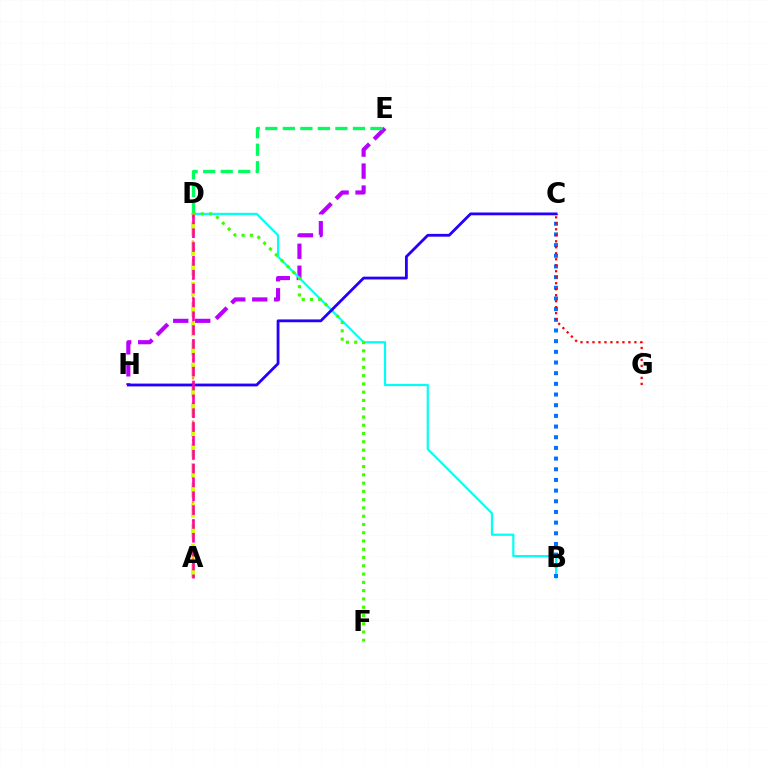{('E', 'H'): [{'color': '#b900ff', 'line_style': 'dashed', 'thickness': 2.98}], ('D', 'E'): [{'color': '#00ff5c', 'line_style': 'dashed', 'thickness': 2.38}], ('B', 'D'): [{'color': '#00fff6', 'line_style': 'solid', 'thickness': 1.58}], ('B', 'C'): [{'color': '#0074ff', 'line_style': 'dotted', 'thickness': 2.9}], ('D', 'F'): [{'color': '#3dff00', 'line_style': 'dotted', 'thickness': 2.25}], ('C', 'G'): [{'color': '#ff0000', 'line_style': 'dotted', 'thickness': 1.63}], ('A', 'D'): [{'color': '#ff9400', 'line_style': 'dotted', 'thickness': 1.69}, {'color': '#d1ff00', 'line_style': 'dashed', 'thickness': 2.74}, {'color': '#ff00ac', 'line_style': 'dashed', 'thickness': 1.88}], ('C', 'H'): [{'color': '#2500ff', 'line_style': 'solid', 'thickness': 2.02}]}